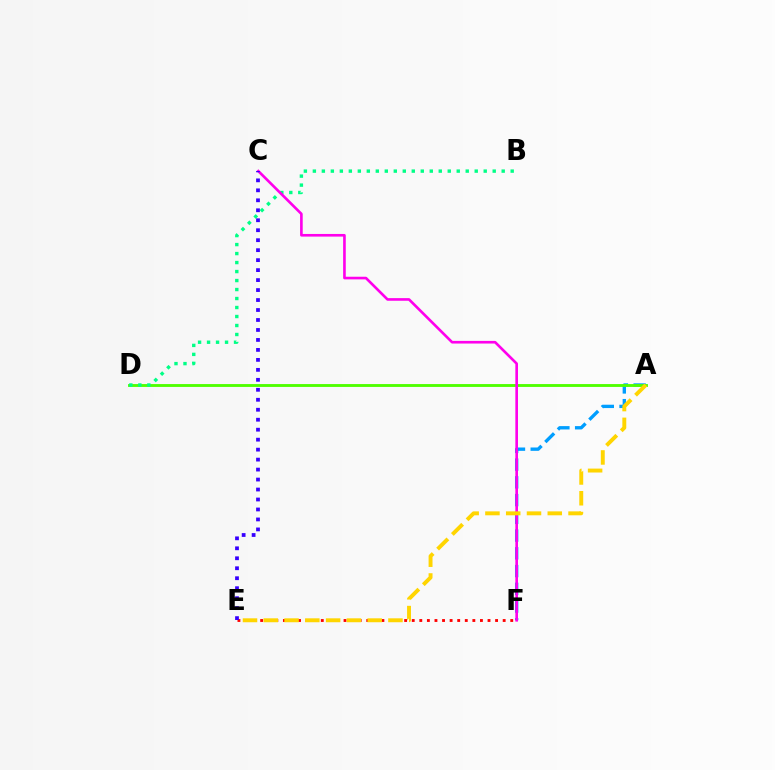{('A', 'F'): [{'color': '#009eff', 'line_style': 'dashed', 'thickness': 2.41}], ('A', 'D'): [{'color': '#4fff00', 'line_style': 'solid', 'thickness': 2.06}], ('E', 'F'): [{'color': '#ff0000', 'line_style': 'dotted', 'thickness': 2.06}], ('B', 'D'): [{'color': '#00ff86', 'line_style': 'dotted', 'thickness': 2.44}], ('C', 'F'): [{'color': '#ff00ed', 'line_style': 'solid', 'thickness': 1.9}], ('A', 'E'): [{'color': '#ffd500', 'line_style': 'dashed', 'thickness': 2.82}], ('C', 'E'): [{'color': '#3700ff', 'line_style': 'dotted', 'thickness': 2.71}]}